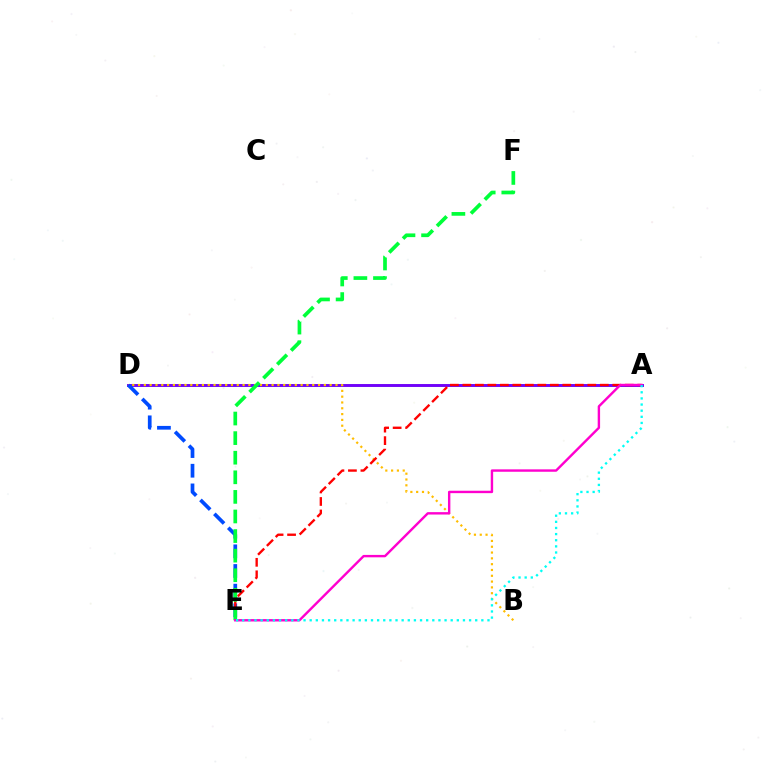{('A', 'D'): [{'color': '#84ff00', 'line_style': 'solid', 'thickness': 1.82}, {'color': '#7200ff', 'line_style': 'solid', 'thickness': 2.08}], ('B', 'D'): [{'color': '#ffbd00', 'line_style': 'dotted', 'thickness': 1.58}], ('D', 'E'): [{'color': '#004bff', 'line_style': 'dashed', 'thickness': 2.67}], ('A', 'E'): [{'color': '#ff0000', 'line_style': 'dashed', 'thickness': 1.7}, {'color': '#ff00cf', 'line_style': 'solid', 'thickness': 1.73}, {'color': '#00fff6', 'line_style': 'dotted', 'thickness': 1.67}], ('E', 'F'): [{'color': '#00ff39', 'line_style': 'dashed', 'thickness': 2.66}]}